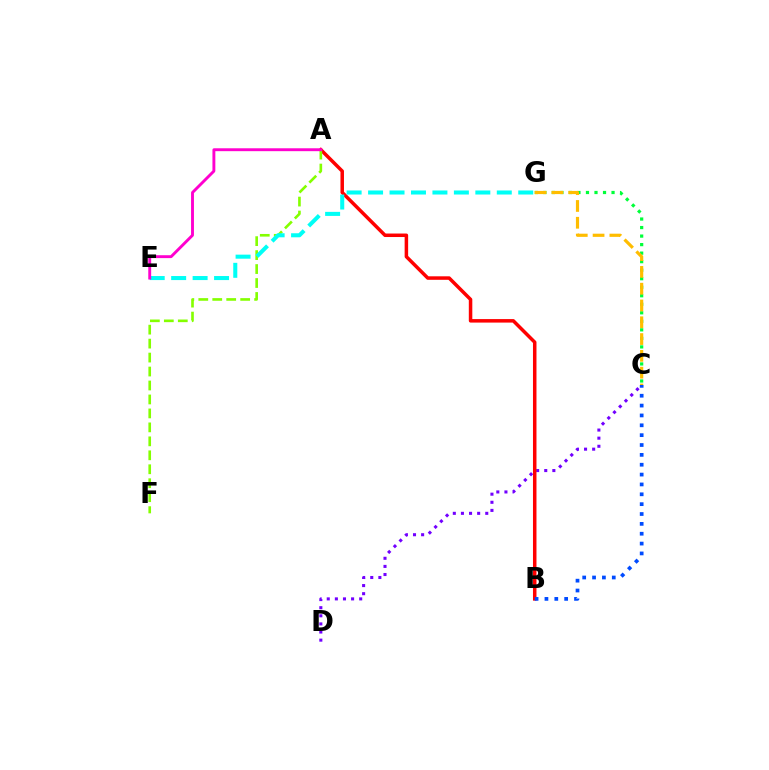{('C', 'G'): [{'color': '#00ff39', 'line_style': 'dotted', 'thickness': 2.32}, {'color': '#ffbd00', 'line_style': 'dashed', 'thickness': 2.28}], ('C', 'D'): [{'color': '#7200ff', 'line_style': 'dotted', 'thickness': 2.2}], ('A', 'B'): [{'color': '#ff0000', 'line_style': 'solid', 'thickness': 2.52}], ('B', 'C'): [{'color': '#004bff', 'line_style': 'dotted', 'thickness': 2.68}], ('A', 'F'): [{'color': '#84ff00', 'line_style': 'dashed', 'thickness': 1.9}], ('E', 'G'): [{'color': '#00fff6', 'line_style': 'dashed', 'thickness': 2.91}], ('A', 'E'): [{'color': '#ff00cf', 'line_style': 'solid', 'thickness': 2.08}]}